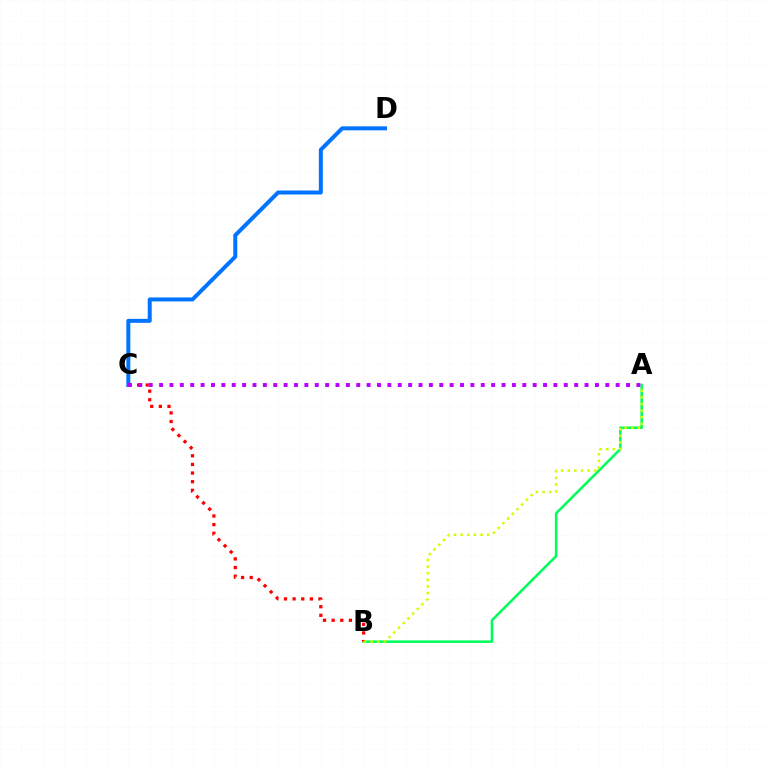{('A', 'B'): [{'color': '#00ff5c', 'line_style': 'solid', 'thickness': 1.83}, {'color': '#d1ff00', 'line_style': 'dotted', 'thickness': 1.81}], ('B', 'C'): [{'color': '#ff0000', 'line_style': 'dotted', 'thickness': 2.34}], ('C', 'D'): [{'color': '#0074ff', 'line_style': 'solid', 'thickness': 2.87}], ('A', 'C'): [{'color': '#b900ff', 'line_style': 'dotted', 'thickness': 2.82}]}